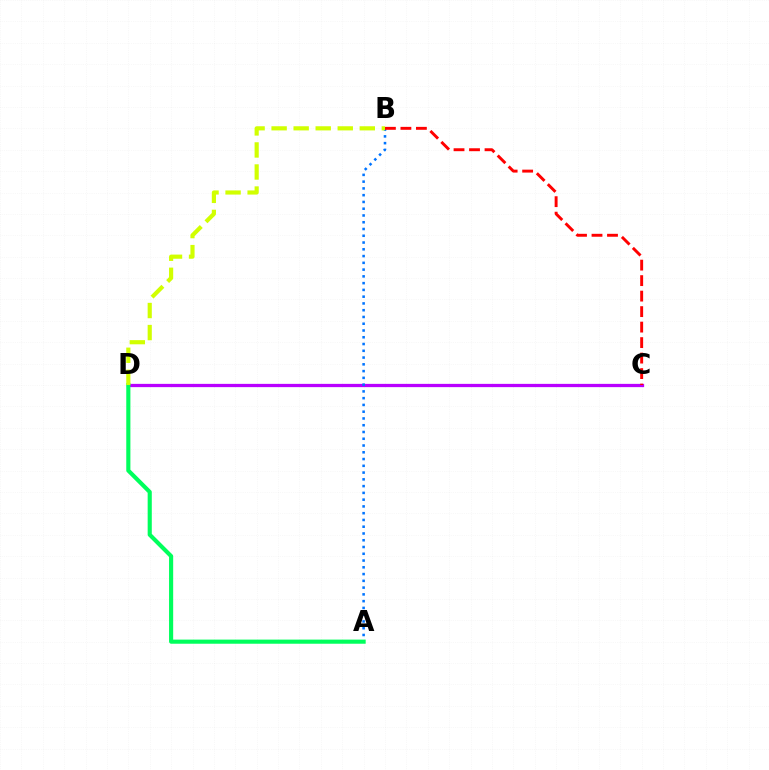{('C', 'D'): [{'color': '#b900ff', 'line_style': 'solid', 'thickness': 2.35}], ('A', 'B'): [{'color': '#0074ff', 'line_style': 'dotted', 'thickness': 1.84}], ('A', 'D'): [{'color': '#00ff5c', 'line_style': 'solid', 'thickness': 2.97}], ('B', 'D'): [{'color': '#d1ff00', 'line_style': 'dashed', 'thickness': 2.99}], ('B', 'C'): [{'color': '#ff0000', 'line_style': 'dashed', 'thickness': 2.11}]}